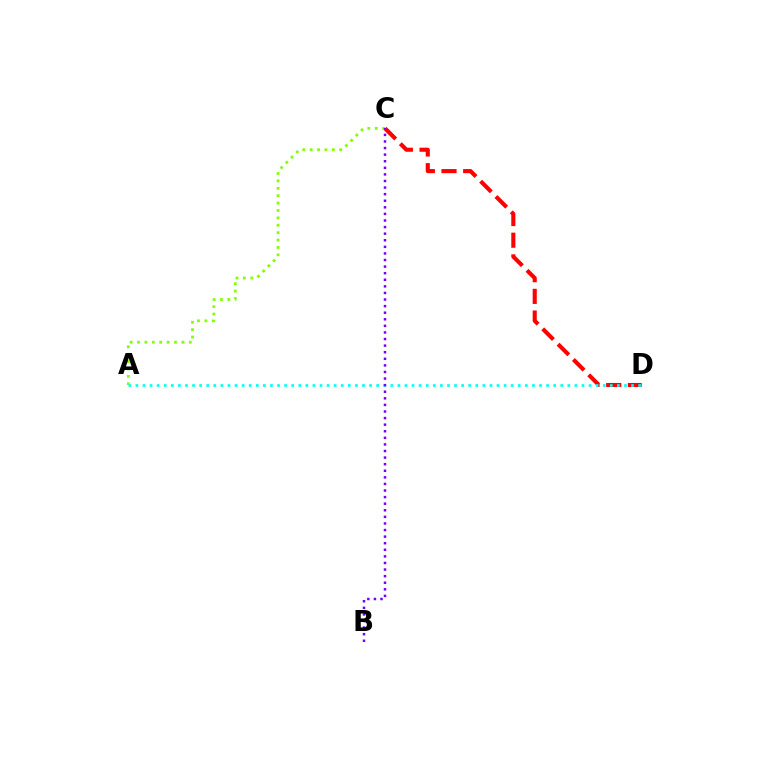{('A', 'C'): [{'color': '#84ff00', 'line_style': 'dotted', 'thickness': 2.01}], ('C', 'D'): [{'color': '#ff0000', 'line_style': 'dashed', 'thickness': 2.94}], ('A', 'D'): [{'color': '#00fff6', 'line_style': 'dotted', 'thickness': 1.92}], ('B', 'C'): [{'color': '#7200ff', 'line_style': 'dotted', 'thickness': 1.79}]}